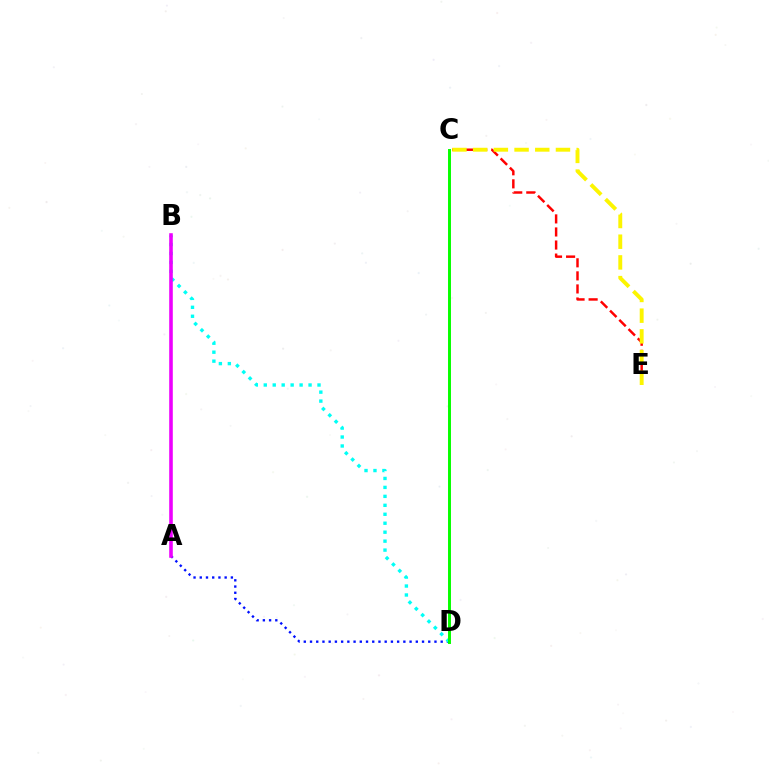{('C', 'E'): [{'color': '#ff0000', 'line_style': 'dashed', 'thickness': 1.77}, {'color': '#fcf500', 'line_style': 'dashed', 'thickness': 2.81}], ('A', 'D'): [{'color': '#0010ff', 'line_style': 'dotted', 'thickness': 1.69}], ('B', 'D'): [{'color': '#00fff6', 'line_style': 'dotted', 'thickness': 2.43}], ('A', 'B'): [{'color': '#ee00ff', 'line_style': 'solid', 'thickness': 2.58}], ('C', 'D'): [{'color': '#08ff00', 'line_style': 'solid', 'thickness': 2.13}]}